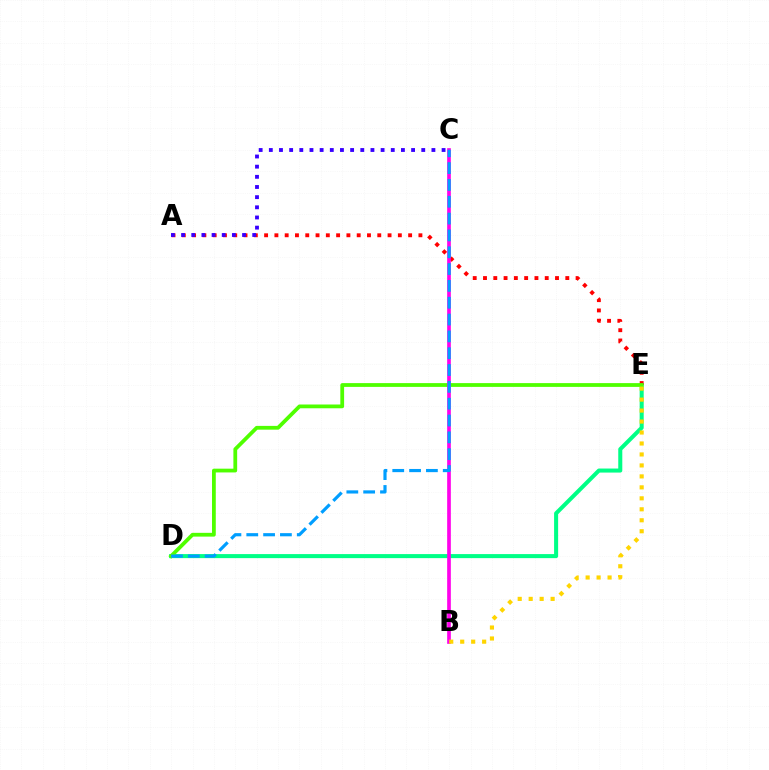{('D', 'E'): [{'color': '#00ff86', 'line_style': 'solid', 'thickness': 2.91}, {'color': '#4fff00', 'line_style': 'solid', 'thickness': 2.71}], ('A', 'E'): [{'color': '#ff0000', 'line_style': 'dotted', 'thickness': 2.8}], ('A', 'C'): [{'color': '#3700ff', 'line_style': 'dotted', 'thickness': 2.76}], ('B', 'C'): [{'color': '#ff00ed', 'line_style': 'solid', 'thickness': 2.64}], ('B', 'E'): [{'color': '#ffd500', 'line_style': 'dotted', 'thickness': 2.98}], ('C', 'D'): [{'color': '#009eff', 'line_style': 'dashed', 'thickness': 2.29}]}